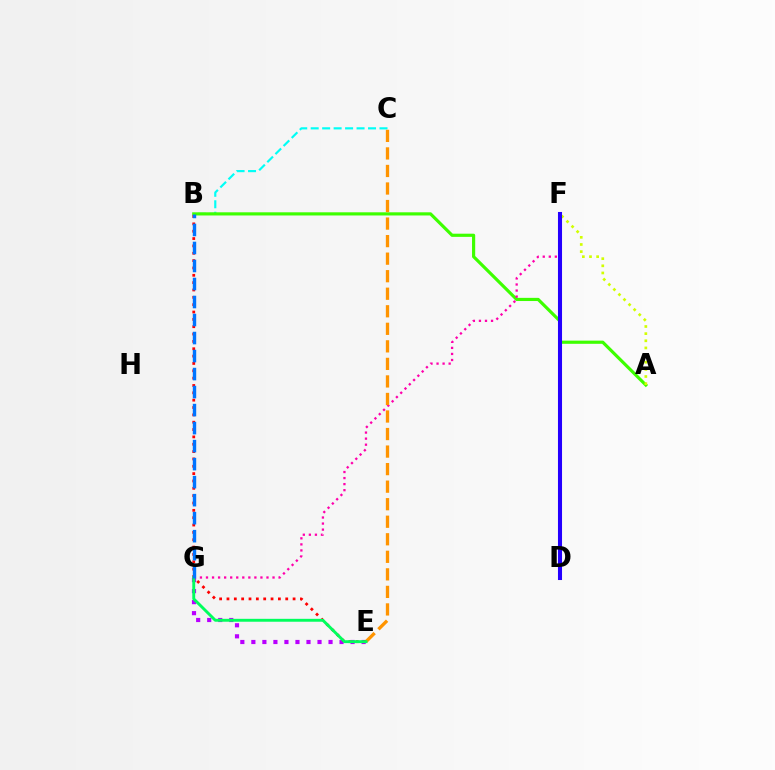{('B', 'C'): [{'color': '#00fff6', 'line_style': 'dashed', 'thickness': 1.56}], ('E', 'G'): [{'color': '#b900ff', 'line_style': 'dotted', 'thickness': 3.0}, {'color': '#00ff5c', 'line_style': 'solid', 'thickness': 2.09}], ('A', 'B'): [{'color': '#3dff00', 'line_style': 'solid', 'thickness': 2.28}], ('F', 'G'): [{'color': '#ff00ac', 'line_style': 'dotted', 'thickness': 1.64}], ('C', 'E'): [{'color': '#ff9400', 'line_style': 'dashed', 'thickness': 2.38}], ('A', 'F'): [{'color': '#d1ff00', 'line_style': 'dotted', 'thickness': 1.94}], ('B', 'E'): [{'color': '#ff0000', 'line_style': 'dotted', 'thickness': 2.0}], ('D', 'F'): [{'color': '#2500ff', 'line_style': 'solid', 'thickness': 2.92}], ('B', 'G'): [{'color': '#0074ff', 'line_style': 'dashed', 'thickness': 2.45}]}